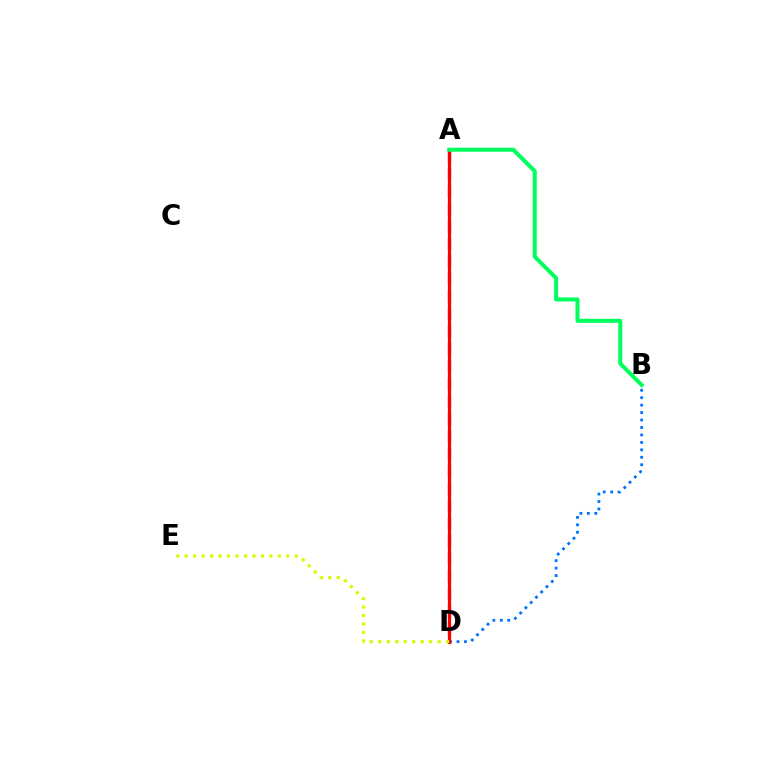{('B', 'D'): [{'color': '#0074ff', 'line_style': 'dotted', 'thickness': 2.02}], ('A', 'D'): [{'color': '#b900ff', 'line_style': 'dashed', 'thickness': 2.38}, {'color': '#ff0000', 'line_style': 'solid', 'thickness': 2.31}], ('D', 'E'): [{'color': '#d1ff00', 'line_style': 'dotted', 'thickness': 2.3}], ('A', 'B'): [{'color': '#00ff5c', 'line_style': 'solid', 'thickness': 2.89}]}